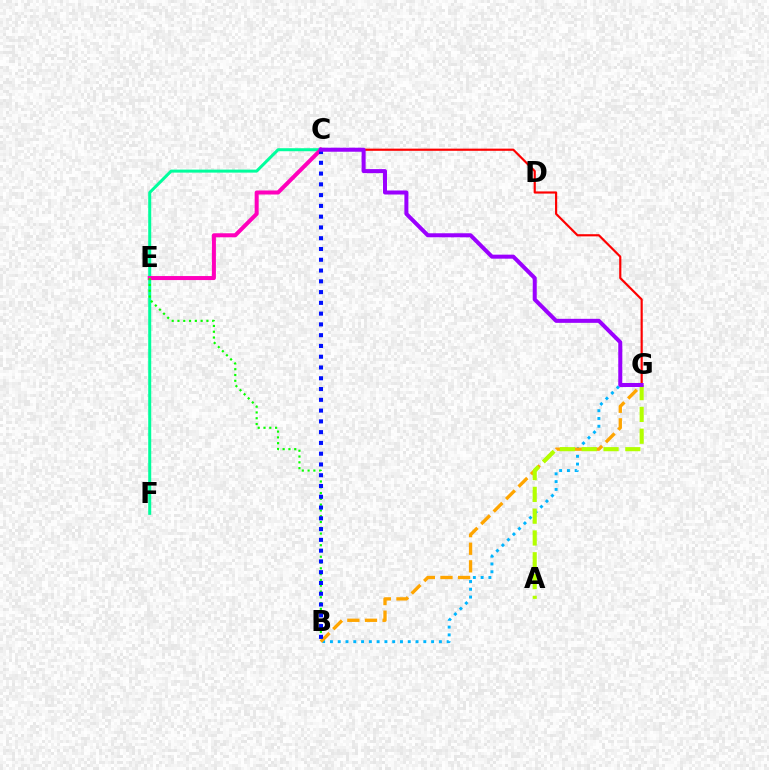{('B', 'G'): [{'color': '#00b5ff', 'line_style': 'dotted', 'thickness': 2.11}, {'color': '#ffa500', 'line_style': 'dashed', 'thickness': 2.39}], ('C', 'F'): [{'color': '#00ff9d', 'line_style': 'solid', 'thickness': 2.17}], ('C', 'E'): [{'color': '#ff00bd', 'line_style': 'solid', 'thickness': 2.89}], ('B', 'E'): [{'color': '#08ff00', 'line_style': 'dotted', 'thickness': 1.57}], ('A', 'G'): [{'color': '#b3ff00', 'line_style': 'dashed', 'thickness': 2.96}], ('B', 'C'): [{'color': '#0010ff', 'line_style': 'dotted', 'thickness': 2.93}], ('C', 'G'): [{'color': '#ff0000', 'line_style': 'solid', 'thickness': 1.56}, {'color': '#9b00ff', 'line_style': 'solid', 'thickness': 2.9}]}